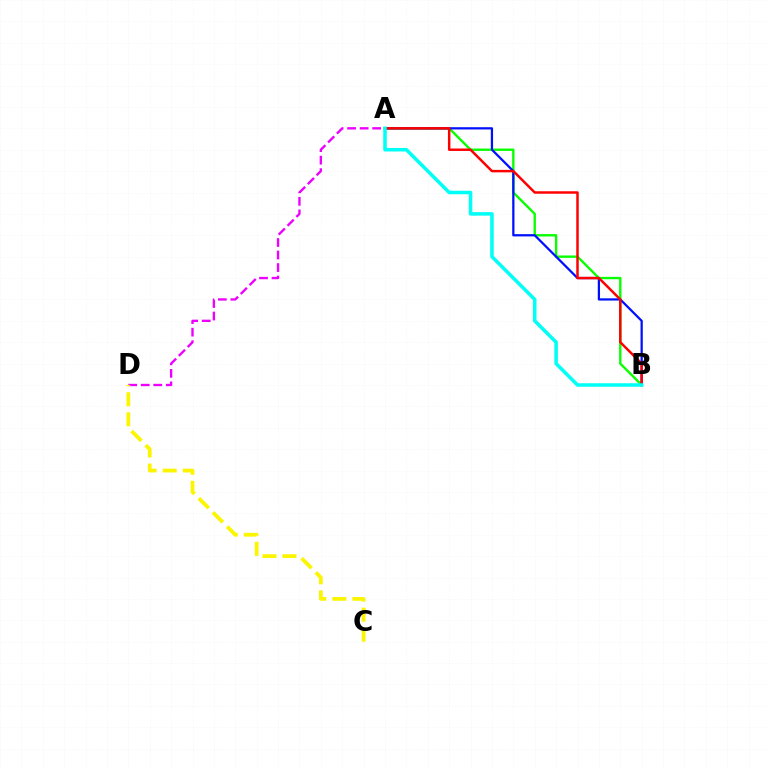{('A', 'B'): [{'color': '#08ff00', 'line_style': 'solid', 'thickness': 1.71}, {'color': '#0010ff', 'line_style': 'solid', 'thickness': 1.62}, {'color': '#ff0000', 'line_style': 'solid', 'thickness': 1.78}, {'color': '#00fff6', 'line_style': 'solid', 'thickness': 2.54}], ('A', 'D'): [{'color': '#ee00ff', 'line_style': 'dashed', 'thickness': 1.7}], ('C', 'D'): [{'color': '#fcf500', 'line_style': 'dashed', 'thickness': 2.72}]}